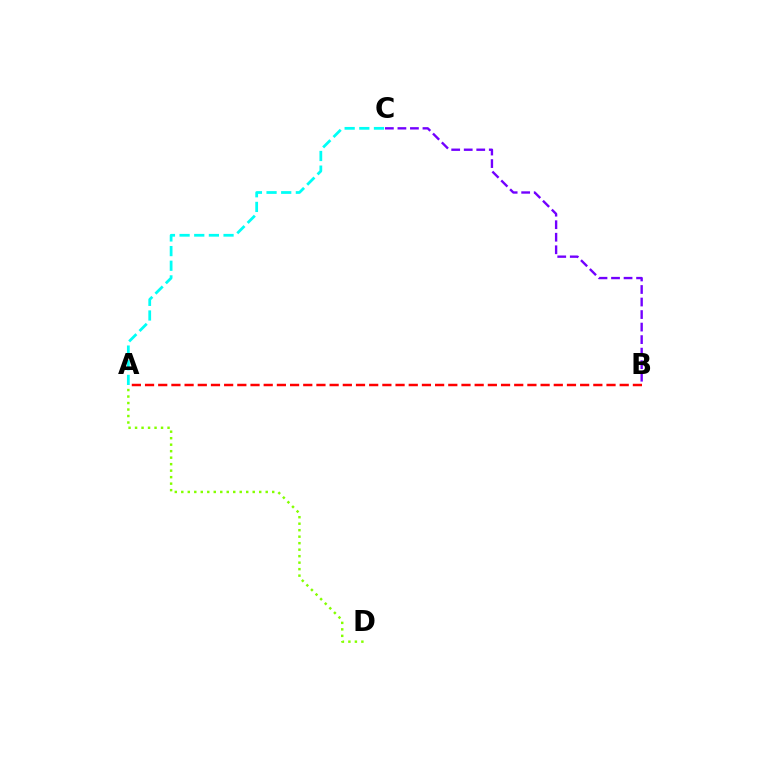{('A', 'D'): [{'color': '#84ff00', 'line_style': 'dotted', 'thickness': 1.76}], ('A', 'C'): [{'color': '#00fff6', 'line_style': 'dashed', 'thickness': 1.99}], ('A', 'B'): [{'color': '#ff0000', 'line_style': 'dashed', 'thickness': 1.79}], ('B', 'C'): [{'color': '#7200ff', 'line_style': 'dashed', 'thickness': 1.7}]}